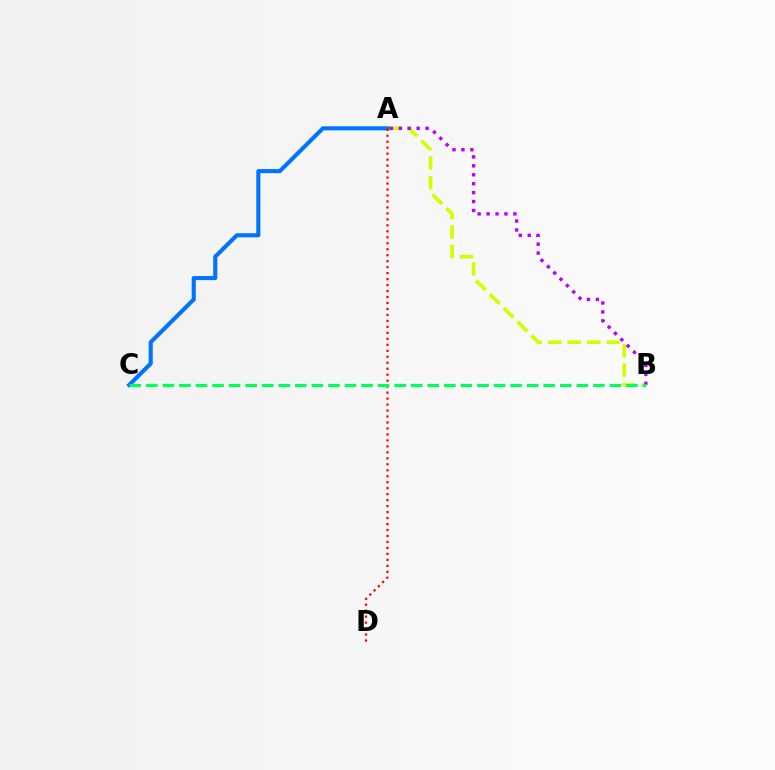{('A', 'B'): [{'color': '#d1ff00', 'line_style': 'dashed', 'thickness': 2.65}, {'color': '#b900ff', 'line_style': 'dotted', 'thickness': 2.43}], ('A', 'C'): [{'color': '#0074ff', 'line_style': 'solid', 'thickness': 2.95}], ('A', 'D'): [{'color': '#ff0000', 'line_style': 'dotted', 'thickness': 1.62}], ('B', 'C'): [{'color': '#00ff5c', 'line_style': 'dashed', 'thickness': 2.25}]}